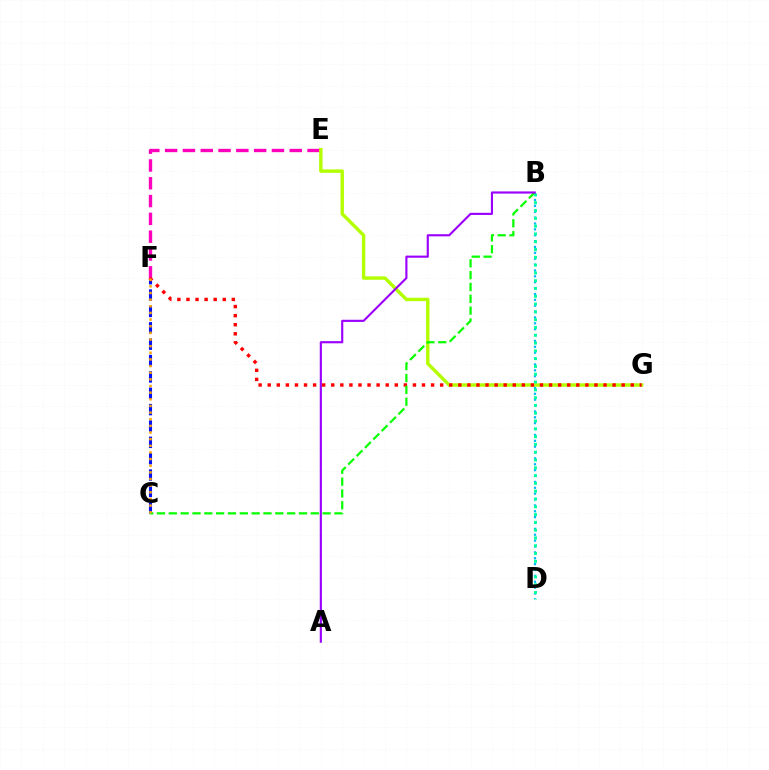{('C', 'F'): [{'color': '#0010ff', 'line_style': 'dashed', 'thickness': 2.22}, {'color': '#ffa500', 'line_style': 'dotted', 'thickness': 1.81}], ('B', 'D'): [{'color': '#00b5ff', 'line_style': 'dotted', 'thickness': 1.6}, {'color': '#00ff9d', 'line_style': 'dotted', 'thickness': 2.12}], ('E', 'F'): [{'color': '#ff00bd', 'line_style': 'dashed', 'thickness': 2.42}], ('E', 'G'): [{'color': '#b3ff00', 'line_style': 'solid', 'thickness': 2.45}], ('F', 'G'): [{'color': '#ff0000', 'line_style': 'dotted', 'thickness': 2.47}], ('B', 'C'): [{'color': '#08ff00', 'line_style': 'dashed', 'thickness': 1.61}], ('A', 'B'): [{'color': '#9b00ff', 'line_style': 'solid', 'thickness': 1.54}]}